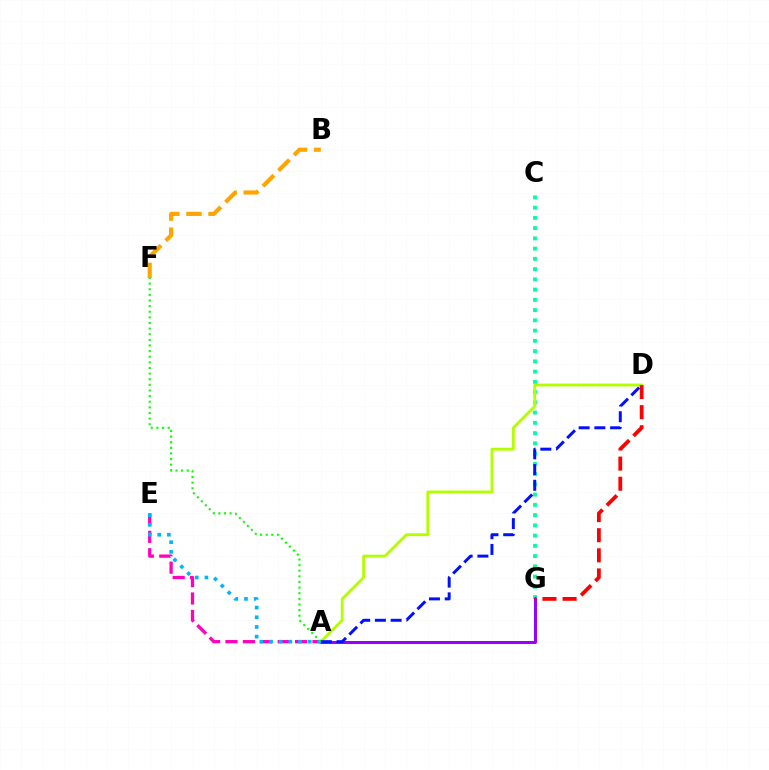{('C', 'G'): [{'color': '#00ff9d', 'line_style': 'dotted', 'thickness': 2.78}], ('A', 'G'): [{'color': '#9b00ff', 'line_style': 'solid', 'thickness': 2.16}], ('A', 'E'): [{'color': '#ff00bd', 'line_style': 'dashed', 'thickness': 2.36}, {'color': '#00b5ff', 'line_style': 'dotted', 'thickness': 2.63}], ('A', 'D'): [{'color': '#b3ff00', 'line_style': 'solid', 'thickness': 2.05}, {'color': '#0010ff', 'line_style': 'dashed', 'thickness': 2.14}], ('B', 'F'): [{'color': '#ffa500', 'line_style': 'dashed', 'thickness': 2.99}], ('D', 'G'): [{'color': '#ff0000', 'line_style': 'dashed', 'thickness': 2.73}], ('A', 'F'): [{'color': '#08ff00', 'line_style': 'dotted', 'thickness': 1.53}]}